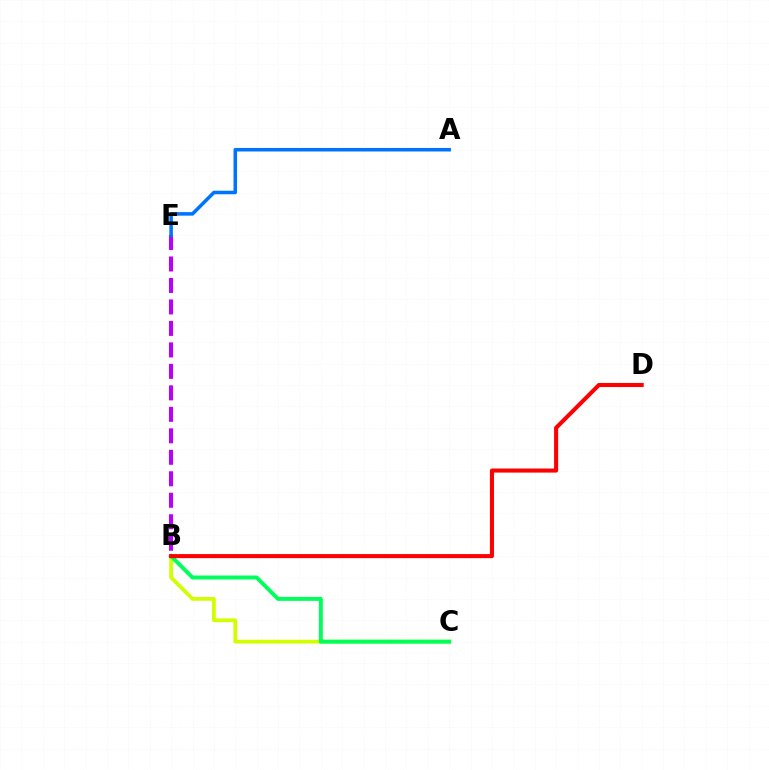{('B', 'E'): [{'color': '#b900ff', 'line_style': 'dashed', 'thickness': 2.92}], ('B', 'C'): [{'color': '#d1ff00', 'line_style': 'solid', 'thickness': 2.71}, {'color': '#00ff5c', 'line_style': 'solid', 'thickness': 2.85}], ('A', 'E'): [{'color': '#0074ff', 'line_style': 'solid', 'thickness': 2.55}], ('B', 'D'): [{'color': '#ff0000', 'line_style': 'solid', 'thickness': 2.93}]}